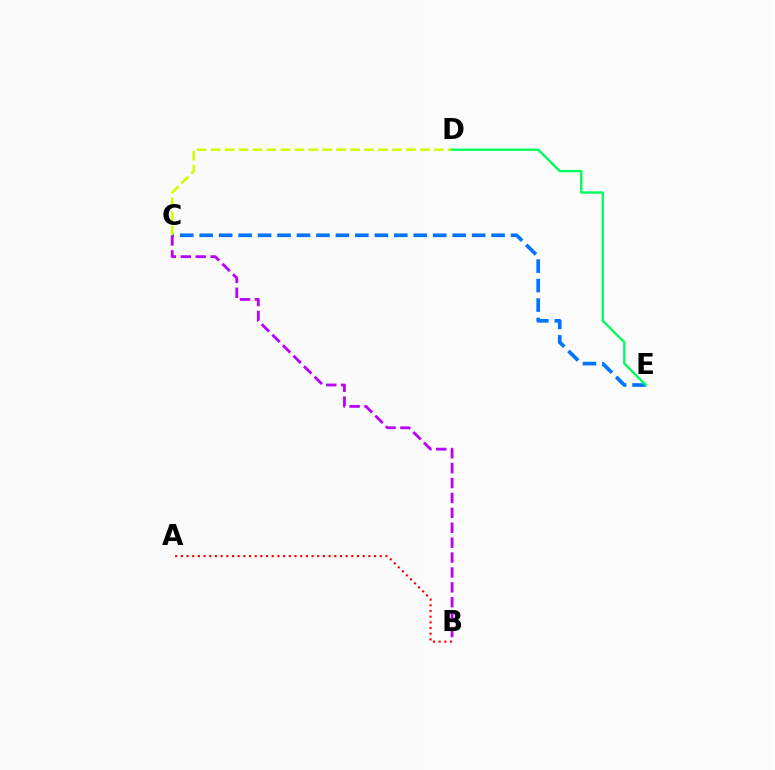{('C', 'E'): [{'color': '#0074ff', 'line_style': 'dashed', 'thickness': 2.64}], ('C', 'D'): [{'color': '#d1ff00', 'line_style': 'dashed', 'thickness': 1.89}], ('A', 'B'): [{'color': '#ff0000', 'line_style': 'dotted', 'thickness': 1.54}], ('B', 'C'): [{'color': '#b900ff', 'line_style': 'dashed', 'thickness': 2.02}], ('D', 'E'): [{'color': '#00ff5c', 'line_style': 'solid', 'thickness': 1.72}]}